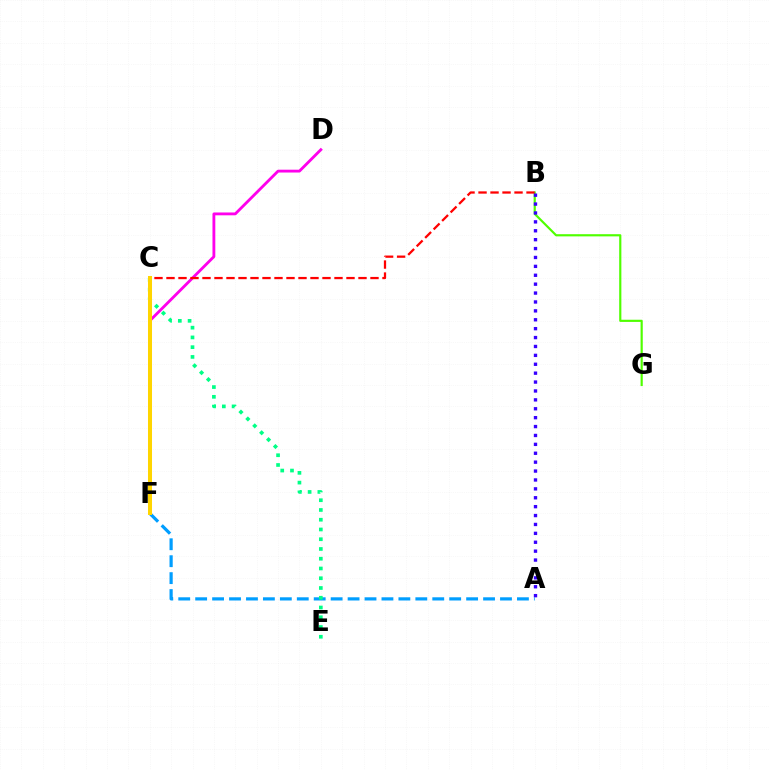{('B', 'G'): [{'color': '#4fff00', 'line_style': 'solid', 'thickness': 1.56}], ('D', 'F'): [{'color': '#ff00ed', 'line_style': 'solid', 'thickness': 2.04}], ('A', 'F'): [{'color': '#009eff', 'line_style': 'dashed', 'thickness': 2.3}], ('C', 'E'): [{'color': '#00ff86', 'line_style': 'dotted', 'thickness': 2.65}], ('B', 'C'): [{'color': '#ff0000', 'line_style': 'dashed', 'thickness': 1.63}], ('C', 'F'): [{'color': '#ffd500', 'line_style': 'solid', 'thickness': 2.9}], ('A', 'B'): [{'color': '#3700ff', 'line_style': 'dotted', 'thickness': 2.42}]}